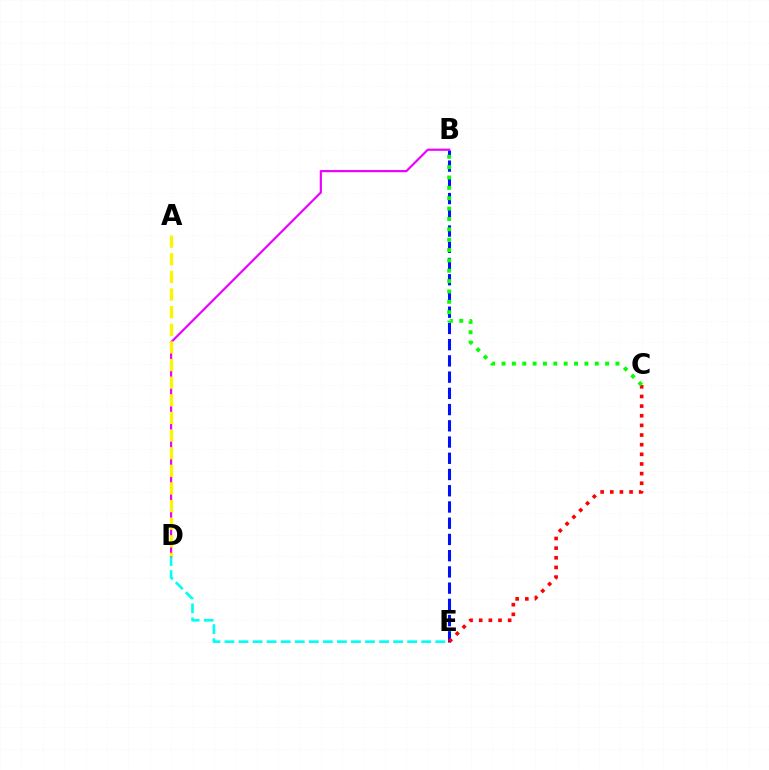{('B', 'E'): [{'color': '#0010ff', 'line_style': 'dashed', 'thickness': 2.21}], ('C', 'E'): [{'color': '#ff0000', 'line_style': 'dotted', 'thickness': 2.62}], ('B', 'C'): [{'color': '#08ff00', 'line_style': 'dotted', 'thickness': 2.81}], ('D', 'E'): [{'color': '#00fff6', 'line_style': 'dashed', 'thickness': 1.91}], ('B', 'D'): [{'color': '#ee00ff', 'line_style': 'solid', 'thickness': 1.57}], ('A', 'D'): [{'color': '#fcf500', 'line_style': 'dashed', 'thickness': 2.39}]}